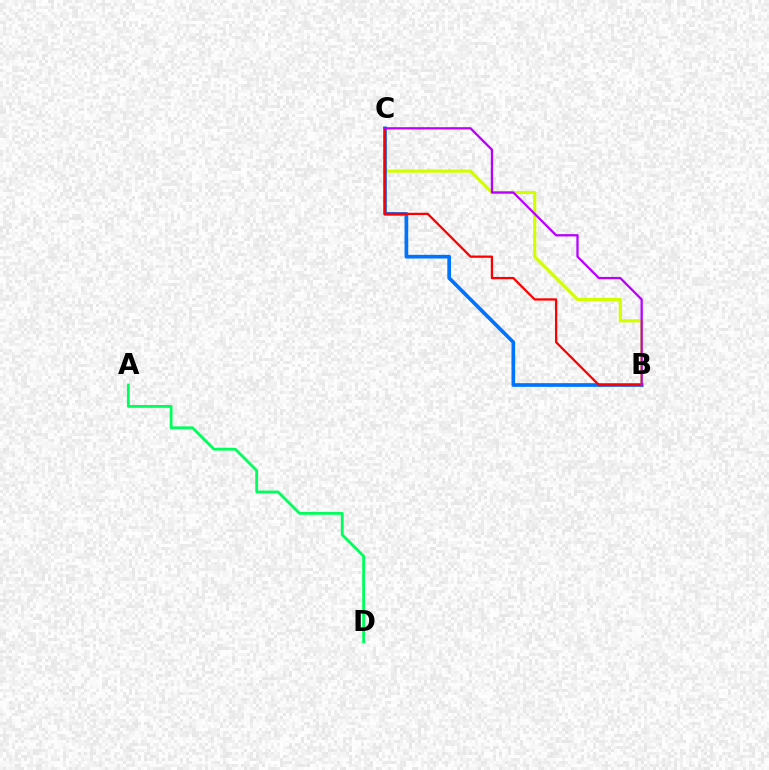{('A', 'D'): [{'color': '#00ff5c', 'line_style': 'solid', 'thickness': 2.03}], ('B', 'C'): [{'color': '#d1ff00', 'line_style': 'solid', 'thickness': 2.26}, {'color': '#0074ff', 'line_style': 'solid', 'thickness': 2.66}, {'color': '#ff0000', 'line_style': 'solid', 'thickness': 1.63}, {'color': '#b900ff', 'line_style': 'solid', 'thickness': 1.65}]}